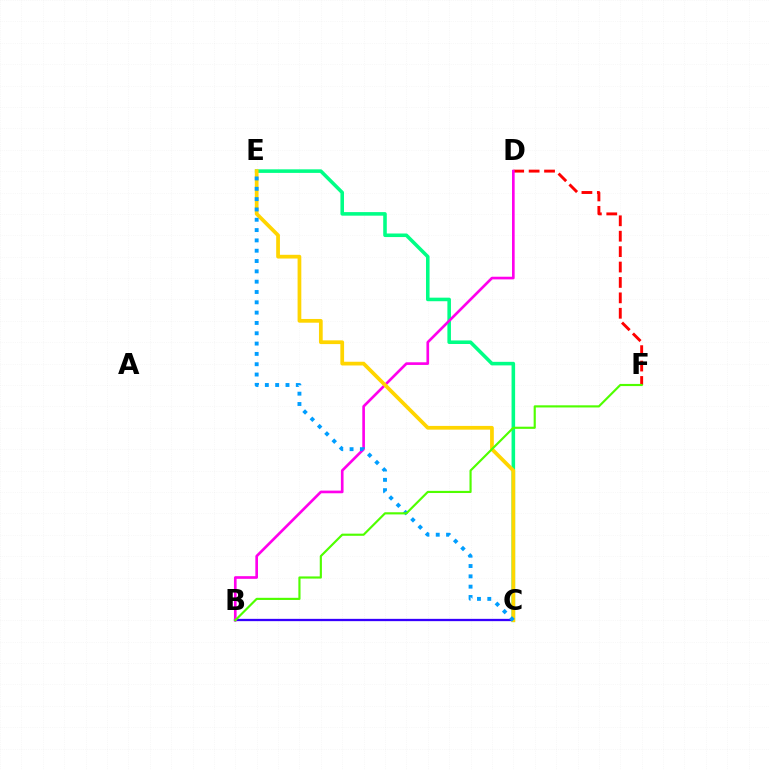{('B', 'C'): [{'color': '#3700ff', 'line_style': 'solid', 'thickness': 1.65}], ('D', 'F'): [{'color': '#ff0000', 'line_style': 'dashed', 'thickness': 2.09}], ('C', 'E'): [{'color': '#00ff86', 'line_style': 'solid', 'thickness': 2.57}, {'color': '#ffd500', 'line_style': 'solid', 'thickness': 2.69}, {'color': '#009eff', 'line_style': 'dotted', 'thickness': 2.8}], ('B', 'D'): [{'color': '#ff00ed', 'line_style': 'solid', 'thickness': 1.92}], ('B', 'F'): [{'color': '#4fff00', 'line_style': 'solid', 'thickness': 1.55}]}